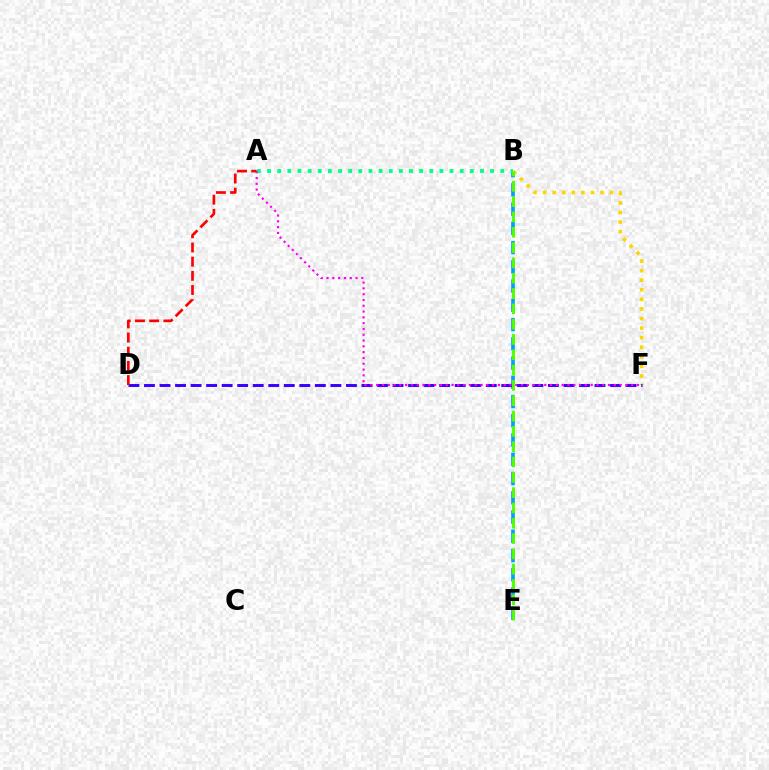{('B', 'E'): [{'color': '#009eff', 'line_style': 'dashed', 'thickness': 2.61}, {'color': '#4fff00', 'line_style': 'dashed', 'thickness': 2.08}], ('B', 'F'): [{'color': '#ffd500', 'line_style': 'dotted', 'thickness': 2.6}], ('D', 'F'): [{'color': '#3700ff', 'line_style': 'dashed', 'thickness': 2.11}], ('A', 'B'): [{'color': '#00ff86', 'line_style': 'dotted', 'thickness': 2.75}], ('A', 'D'): [{'color': '#ff0000', 'line_style': 'dashed', 'thickness': 1.93}], ('A', 'F'): [{'color': '#ff00ed', 'line_style': 'dotted', 'thickness': 1.58}]}